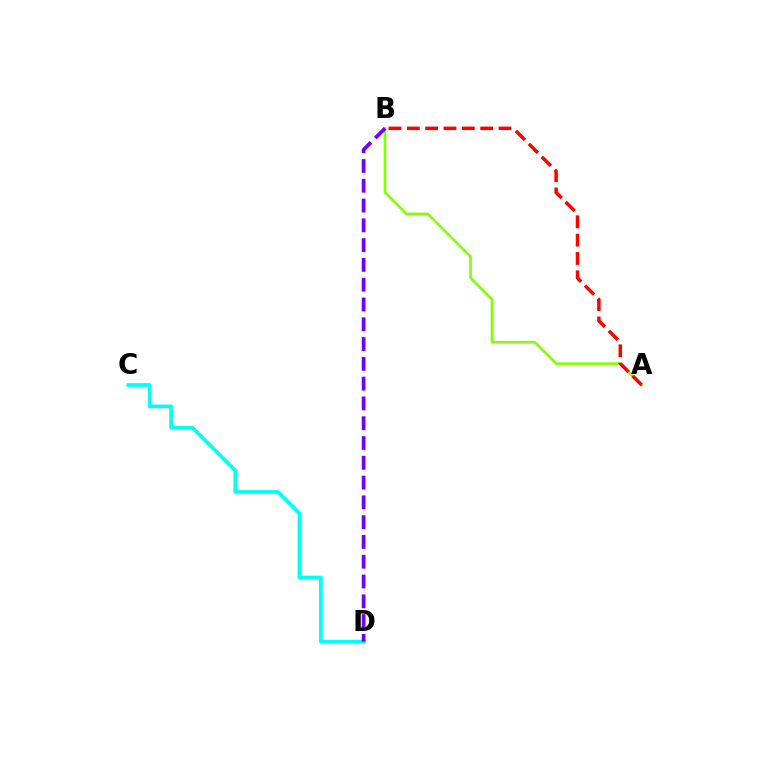{('A', 'B'): [{'color': '#84ff00', 'line_style': 'solid', 'thickness': 1.89}, {'color': '#ff0000', 'line_style': 'dashed', 'thickness': 2.49}], ('C', 'D'): [{'color': '#00fff6', 'line_style': 'solid', 'thickness': 2.67}], ('B', 'D'): [{'color': '#7200ff', 'line_style': 'dashed', 'thickness': 2.69}]}